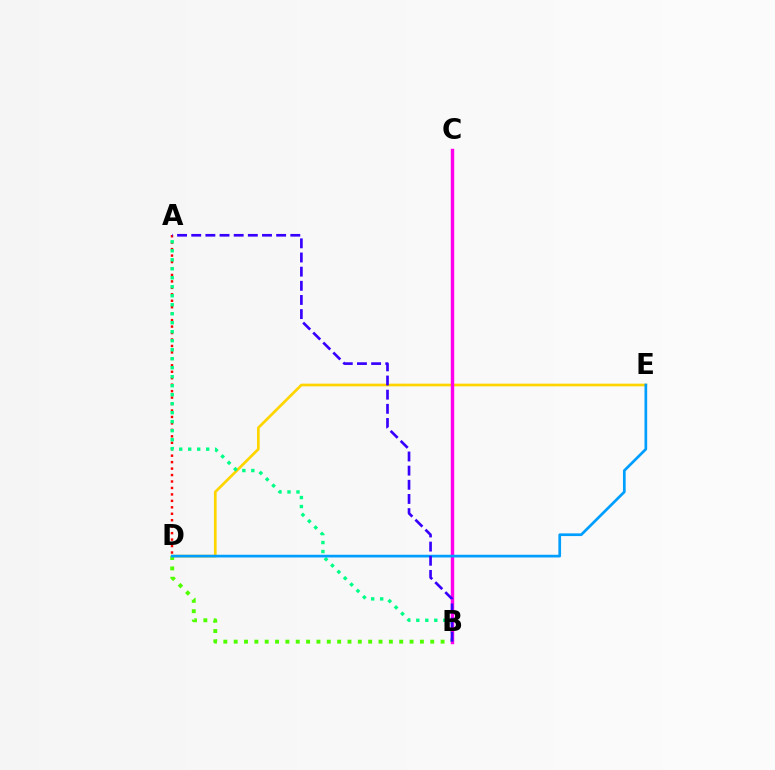{('A', 'D'): [{'color': '#ff0000', 'line_style': 'dotted', 'thickness': 1.75}], ('D', 'E'): [{'color': '#ffd500', 'line_style': 'solid', 'thickness': 1.94}, {'color': '#009eff', 'line_style': 'solid', 'thickness': 1.94}], ('A', 'B'): [{'color': '#00ff86', 'line_style': 'dotted', 'thickness': 2.44}, {'color': '#3700ff', 'line_style': 'dashed', 'thickness': 1.92}], ('B', 'D'): [{'color': '#4fff00', 'line_style': 'dotted', 'thickness': 2.81}], ('B', 'C'): [{'color': '#ff00ed', 'line_style': 'solid', 'thickness': 2.46}]}